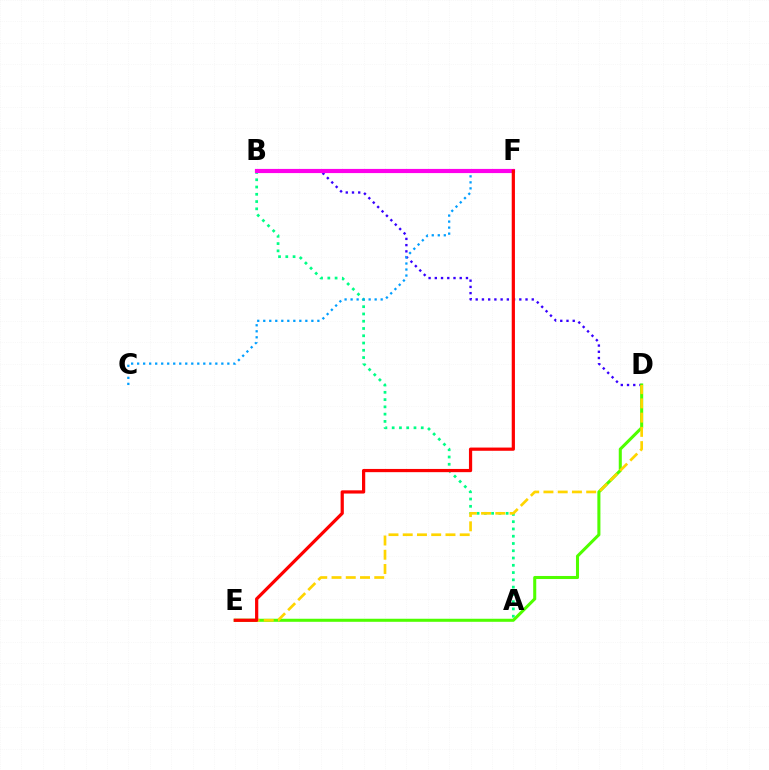{('B', 'D'): [{'color': '#3700ff', 'line_style': 'dotted', 'thickness': 1.69}], ('A', 'B'): [{'color': '#00ff86', 'line_style': 'dotted', 'thickness': 1.98}], ('D', 'E'): [{'color': '#4fff00', 'line_style': 'solid', 'thickness': 2.2}, {'color': '#ffd500', 'line_style': 'dashed', 'thickness': 1.94}], ('C', 'F'): [{'color': '#009eff', 'line_style': 'dotted', 'thickness': 1.63}], ('B', 'F'): [{'color': '#ff00ed', 'line_style': 'solid', 'thickness': 3.0}], ('E', 'F'): [{'color': '#ff0000', 'line_style': 'solid', 'thickness': 2.32}]}